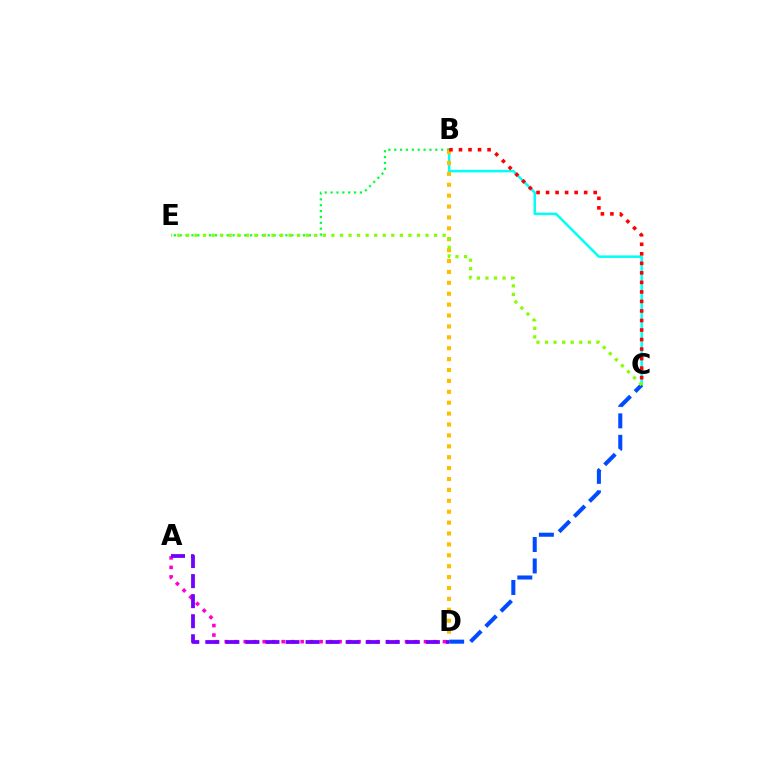{('B', 'C'): [{'color': '#00fff6', 'line_style': 'solid', 'thickness': 1.81}, {'color': '#ff0000', 'line_style': 'dotted', 'thickness': 2.59}], ('B', 'E'): [{'color': '#00ff39', 'line_style': 'dotted', 'thickness': 1.59}], ('A', 'D'): [{'color': '#ff00cf', 'line_style': 'dotted', 'thickness': 2.58}, {'color': '#7200ff', 'line_style': 'dashed', 'thickness': 2.72}], ('B', 'D'): [{'color': '#ffbd00', 'line_style': 'dotted', 'thickness': 2.96}], ('C', 'D'): [{'color': '#004bff', 'line_style': 'dashed', 'thickness': 2.91}], ('C', 'E'): [{'color': '#84ff00', 'line_style': 'dotted', 'thickness': 2.32}]}